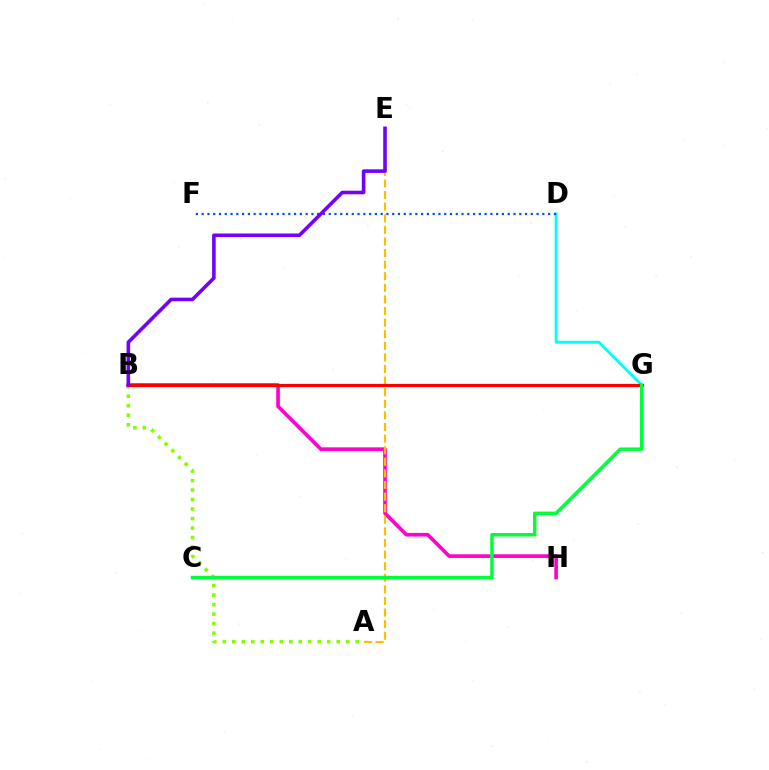{('A', 'B'): [{'color': '#84ff00', 'line_style': 'dotted', 'thickness': 2.58}], ('B', 'H'): [{'color': '#ff00cf', 'line_style': 'solid', 'thickness': 2.63}], ('A', 'E'): [{'color': '#ffbd00', 'line_style': 'dashed', 'thickness': 1.58}], ('D', 'G'): [{'color': '#00fff6', 'line_style': 'solid', 'thickness': 2.07}], ('B', 'G'): [{'color': '#ff0000', 'line_style': 'solid', 'thickness': 2.28}], ('C', 'G'): [{'color': '#00ff39', 'line_style': 'solid', 'thickness': 2.49}], ('D', 'F'): [{'color': '#004bff', 'line_style': 'dotted', 'thickness': 1.57}], ('B', 'E'): [{'color': '#7200ff', 'line_style': 'solid', 'thickness': 2.58}]}